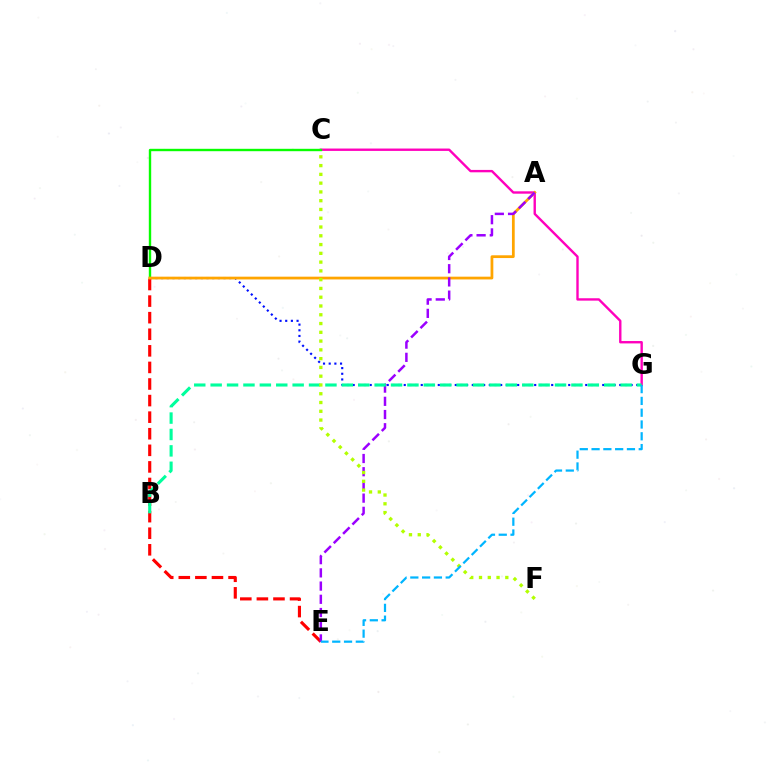{('D', 'G'): [{'color': '#0010ff', 'line_style': 'dotted', 'thickness': 1.54}], ('C', 'G'): [{'color': '#ff00bd', 'line_style': 'solid', 'thickness': 1.72}], ('C', 'D'): [{'color': '#08ff00', 'line_style': 'solid', 'thickness': 1.72}], ('D', 'E'): [{'color': '#ff0000', 'line_style': 'dashed', 'thickness': 2.25}], ('A', 'D'): [{'color': '#ffa500', 'line_style': 'solid', 'thickness': 1.99}], ('A', 'E'): [{'color': '#9b00ff', 'line_style': 'dashed', 'thickness': 1.79}], ('B', 'G'): [{'color': '#00ff9d', 'line_style': 'dashed', 'thickness': 2.23}], ('C', 'F'): [{'color': '#b3ff00', 'line_style': 'dotted', 'thickness': 2.38}], ('E', 'G'): [{'color': '#00b5ff', 'line_style': 'dashed', 'thickness': 1.6}]}